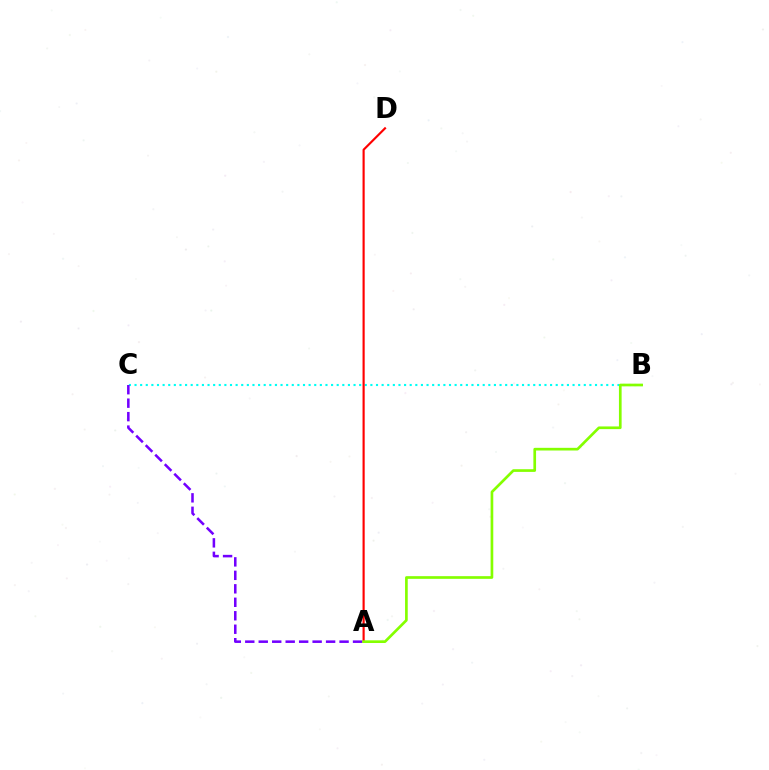{('B', 'C'): [{'color': '#00fff6', 'line_style': 'dotted', 'thickness': 1.53}], ('A', 'D'): [{'color': '#ff0000', 'line_style': 'solid', 'thickness': 1.55}], ('A', 'C'): [{'color': '#7200ff', 'line_style': 'dashed', 'thickness': 1.83}], ('A', 'B'): [{'color': '#84ff00', 'line_style': 'solid', 'thickness': 1.93}]}